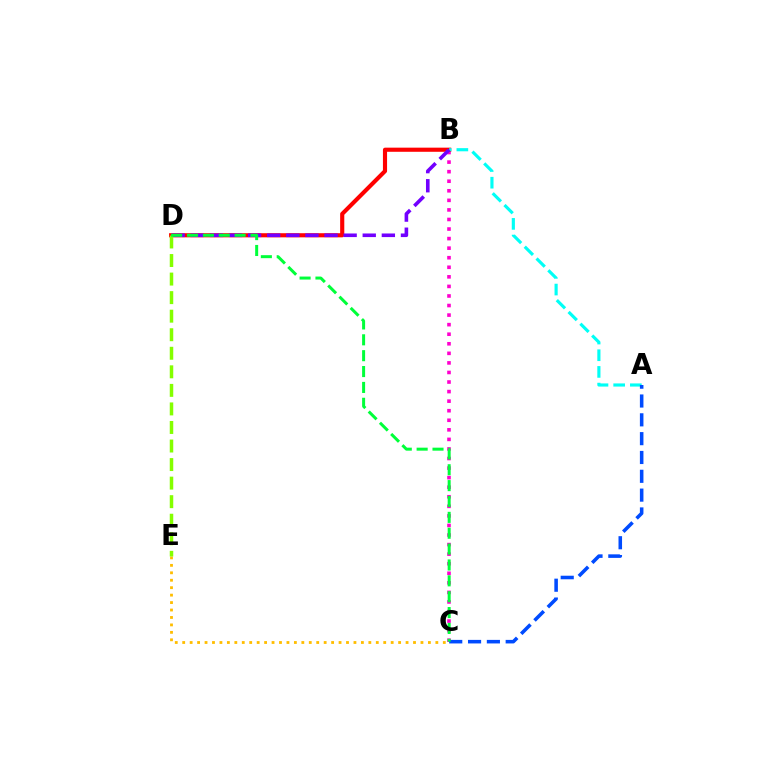{('B', 'C'): [{'color': '#ff00cf', 'line_style': 'dotted', 'thickness': 2.6}], ('C', 'E'): [{'color': '#ffbd00', 'line_style': 'dotted', 'thickness': 2.02}], ('B', 'D'): [{'color': '#ff0000', 'line_style': 'solid', 'thickness': 2.97}, {'color': '#7200ff', 'line_style': 'dashed', 'thickness': 2.6}], ('A', 'B'): [{'color': '#00fff6', 'line_style': 'dashed', 'thickness': 2.27}], ('A', 'C'): [{'color': '#004bff', 'line_style': 'dashed', 'thickness': 2.56}], ('D', 'E'): [{'color': '#84ff00', 'line_style': 'dashed', 'thickness': 2.52}], ('C', 'D'): [{'color': '#00ff39', 'line_style': 'dashed', 'thickness': 2.16}]}